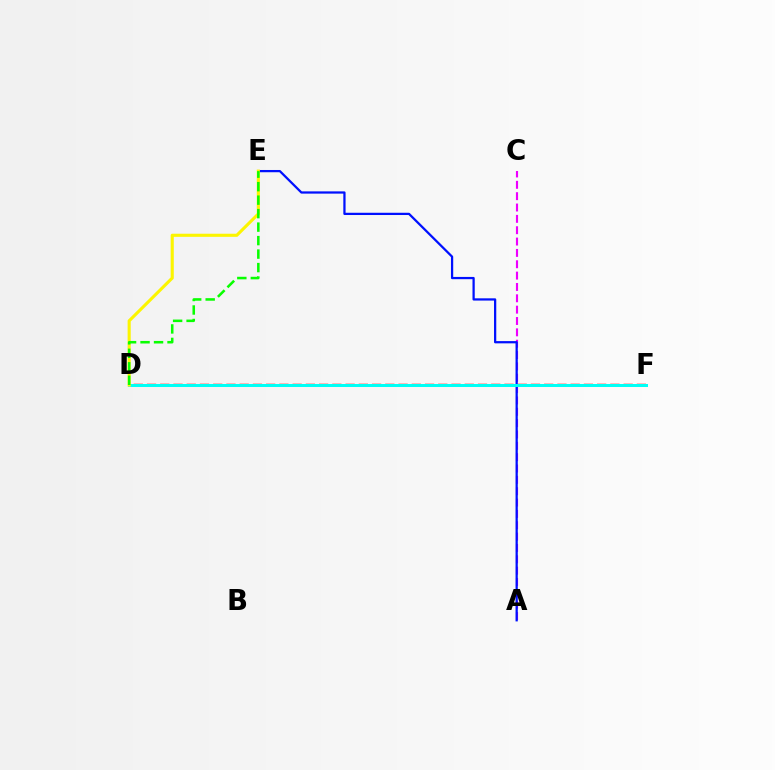{('D', 'F'): [{'color': '#ff0000', 'line_style': 'dashed', 'thickness': 1.8}, {'color': '#00fff6', 'line_style': 'solid', 'thickness': 2.16}], ('A', 'C'): [{'color': '#ee00ff', 'line_style': 'dashed', 'thickness': 1.54}], ('A', 'E'): [{'color': '#0010ff', 'line_style': 'solid', 'thickness': 1.62}], ('D', 'E'): [{'color': '#fcf500', 'line_style': 'solid', 'thickness': 2.24}, {'color': '#08ff00', 'line_style': 'dashed', 'thickness': 1.83}]}